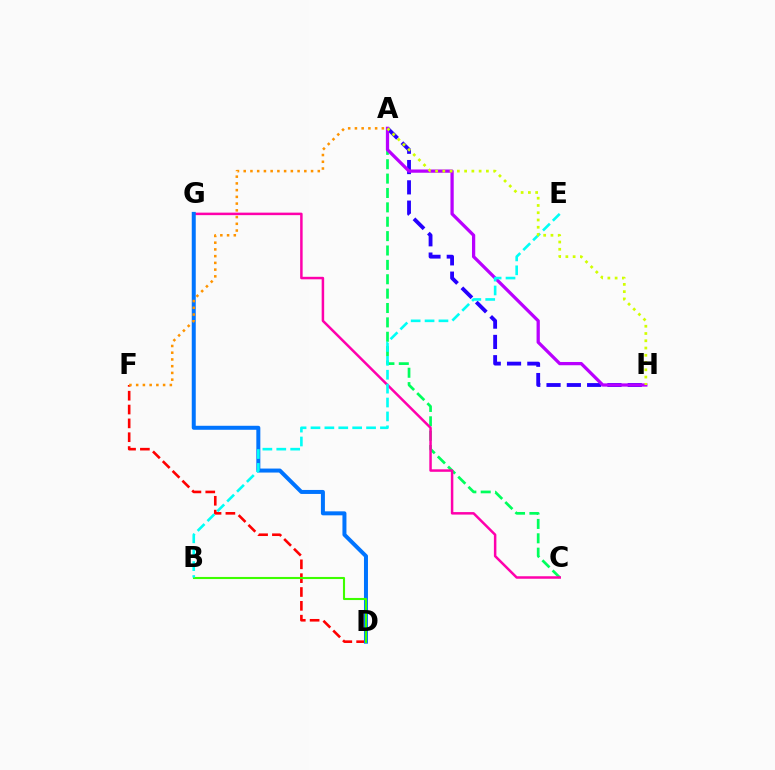{('A', 'C'): [{'color': '#00ff5c', 'line_style': 'dashed', 'thickness': 1.95}], ('C', 'G'): [{'color': '#ff00ac', 'line_style': 'solid', 'thickness': 1.8}], ('D', 'F'): [{'color': '#ff0000', 'line_style': 'dashed', 'thickness': 1.88}], ('D', 'G'): [{'color': '#0074ff', 'line_style': 'solid', 'thickness': 2.88}], ('A', 'H'): [{'color': '#2500ff', 'line_style': 'dashed', 'thickness': 2.76}, {'color': '#b900ff', 'line_style': 'solid', 'thickness': 2.35}, {'color': '#d1ff00', 'line_style': 'dotted', 'thickness': 1.97}], ('A', 'F'): [{'color': '#ff9400', 'line_style': 'dotted', 'thickness': 1.83}], ('B', 'D'): [{'color': '#3dff00', 'line_style': 'solid', 'thickness': 1.52}], ('B', 'E'): [{'color': '#00fff6', 'line_style': 'dashed', 'thickness': 1.89}]}